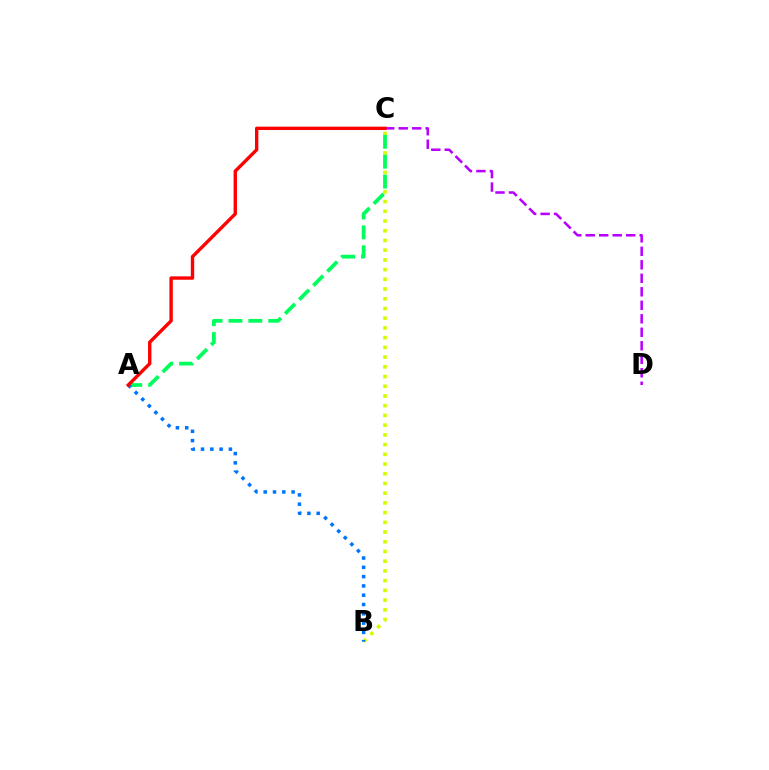{('B', 'C'): [{'color': '#d1ff00', 'line_style': 'dotted', 'thickness': 2.64}], ('A', 'C'): [{'color': '#00ff5c', 'line_style': 'dashed', 'thickness': 2.7}, {'color': '#ff0000', 'line_style': 'solid', 'thickness': 2.43}], ('C', 'D'): [{'color': '#b900ff', 'line_style': 'dashed', 'thickness': 1.83}], ('A', 'B'): [{'color': '#0074ff', 'line_style': 'dotted', 'thickness': 2.53}]}